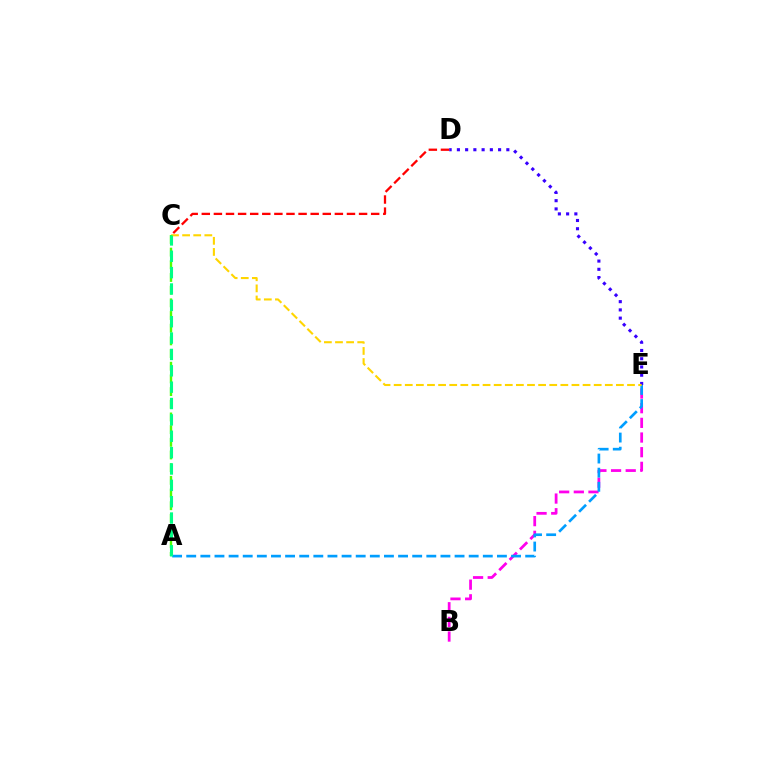{('D', 'E'): [{'color': '#3700ff', 'line_style': 'dotted', 'thickness': 2.24}], ('B', 'E'): [{'color': '#ff00ed', 'line_style': 'dashed', 'thickness': 1.99}], ('A', 'E'): [{'color': '#009eff', 'line_style': 'dashed', 'thickness': 1.92}], ('C', 'E'): [{'color': '#ffd500', 'line_style': 'dashed', 'thickness': 1.51}], ('A', 'C'): [{'color': '#4fff00', 'line_style': 'dashed', 'thickness': 1.72}, {'color': '#00ff86', 'line_style': 'dashed', 'thickness': 2.22}], ('C', 'D'): [{'color': '#ff0000', 'line_style': 'dashed', 'thickness': 1.64}]}